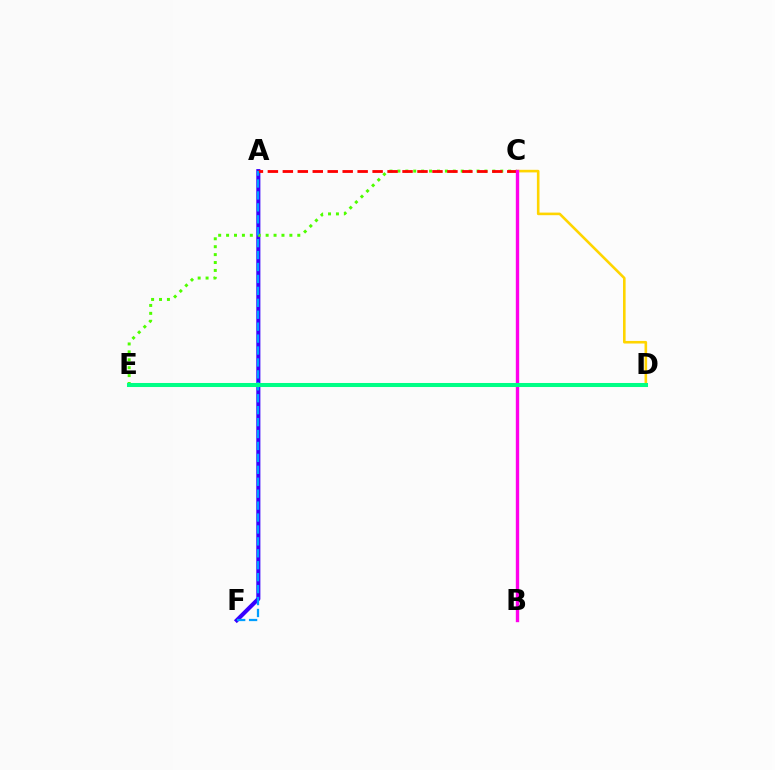{('C', 'D'): [{'color': '#ffd500', 'line_style': 'solid', 'thickness': 1.87}], ('A', 'F'): [{'color': '#3700ff', 'line_style': 'solid', 'thickness': 2.93}, {'color': '#009eff', 'line_style': 'dashed', 'thickness': 1.62}], ('C', 'E'): [{'color': '#4fff00', 'line_style': 'dotted', 'thickness': 2.15}], ('A', 'C'): [{'color': '#ff0000', 'line_style': 'dashed', 'thickness': 2.03}], ('B', 'C'): [{'color': '#ff00ed', 'line_style': 'solid', 'thickness': 2.42}], ('D', 'E'): [{'color': '#00ff86', 'line_style': 'solid', 'thickness': 2.91}]}